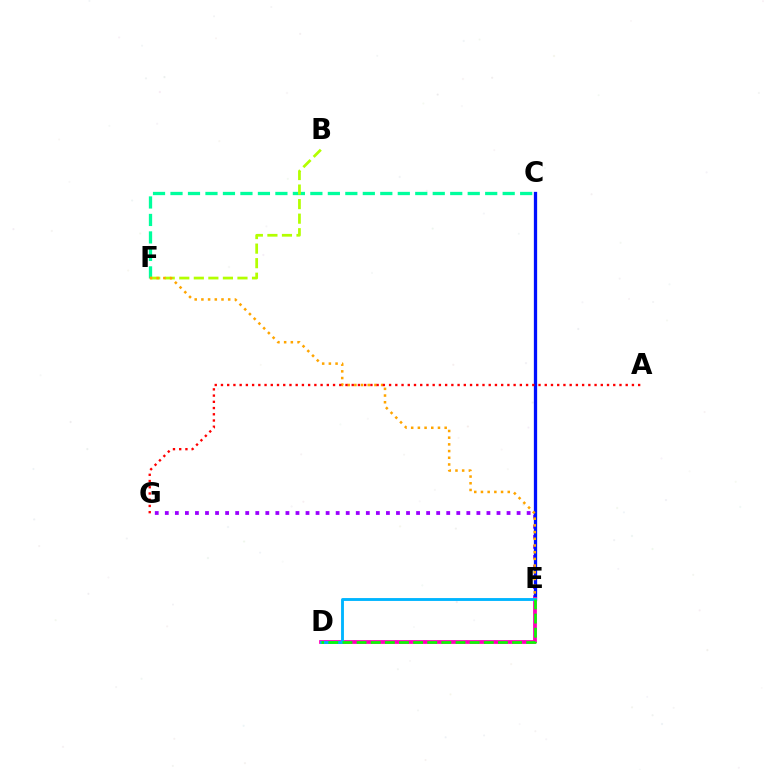{('E', 'G'): [{'color': '#9b00ff', 'line_style': 'dotted', 'thickness': 2.73}], ('C', 'E'): [{'color': '#0010ff', 'line_style': 'solid', 'thickness': 2.36}], ('C', 'F'): [{'color': '#00ff9d', 'line_style': 'dashed', 'thickness': 2.38}], ('B', 'F'): [{'color': '#b3ff00', 'line_style': 'dashed', 'thickness': 1.98}], ('D', 'E'): [{'color': '#ff00bd', 'line_style': 'solid', 'thickness': 2.72}, {'color': '#00b5ff', 'line_style': 'solid', 'thickness': 2.07}, {'color': '#08ff00', 'line_style': 'dashed', 'thickness': 1.92}], ('E', 'F'): [{'color': '#ffa500', 'line_style': 'dotted', 'thickness': 1.82}], ('A', 'G'): [{'color': '#ff0000', 'line_style': 'dotted', 'thickness': 1.69}]}